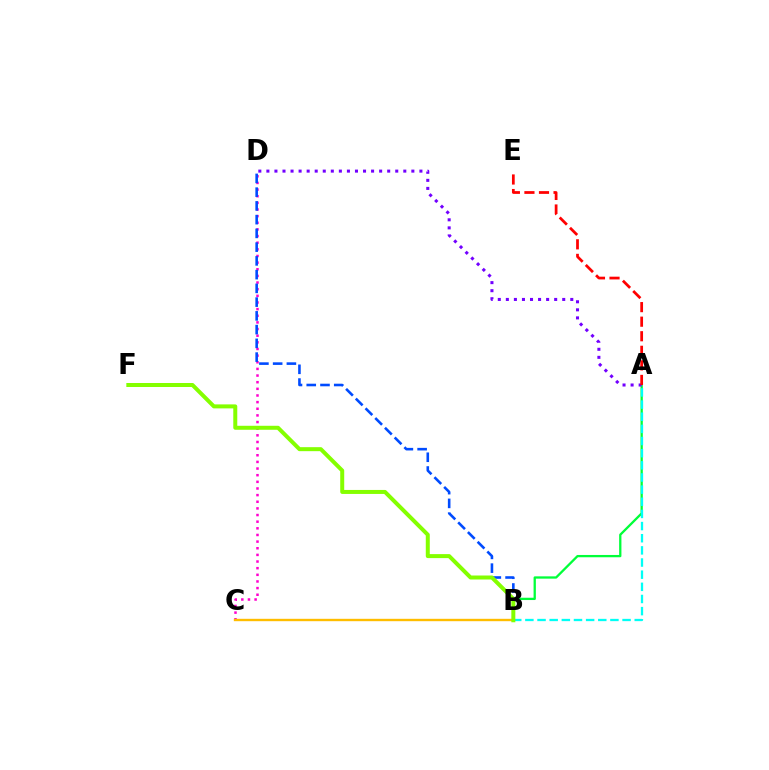{('A', 'B'): [{'color': '#00ff39', 'line_style': 'solid', 'thickness': 1.65}, {'color': '#00fff6', 'line_style': 'dashed', 'thickness': 1.65}], ('C', 'D'): [{'color': '#ff00cf', 'line_style': 'dotted', 'thickness': 1.8}], ('B', 'C'): [{'color': '#ffbd00', 'line_style': 'solid', 'thickness': 1.71}], ('A', 'D'): [{'color': '#7200ff', 'line_style': 'dotted', 'thickness': 2.19}], ('A', 'E'): [{'color': '#ff0000', 'line_style': 'dashed', 'thickness': 1.98}], ('B', 'D'): [{'color': '#004bff', 'line_style': 'dashed', 'thickness': 1.87}], ('B', 'F'): [{'color': '#84ff00', 'line_style': 'solid', 'thickness': 2.88}]}